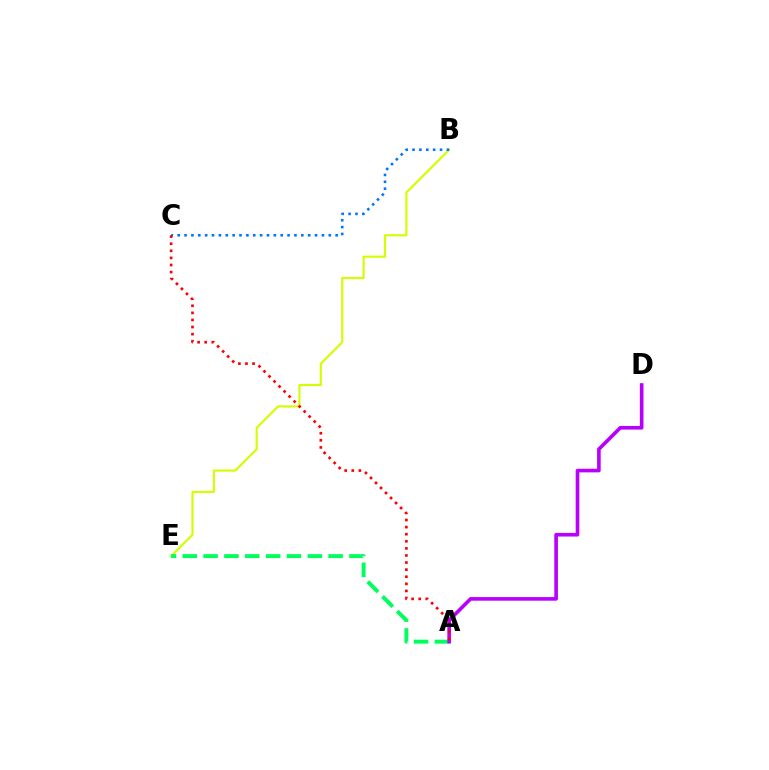{('B', 'E'): [{'color': '#d1ff00', 'line_style': 'solid', 'thickness': 1.54}], ('A', 'E'): [{'color': '#00ff5c', 'line_style': 'dashed', 'thickness': 2.83}], ('A', 'D'): [{'color': '#b900ff', 'line_style': 'solid', 'thickness': 2.61}], ('B', 'C'): [{'color': '#0074ff', 'line_style': 'dotted', 'thickness': 1.87}], ('A', 'C'): [{'color': '#ff0000', 'line_style': 'dotted', 'thickness': 1.93}]}